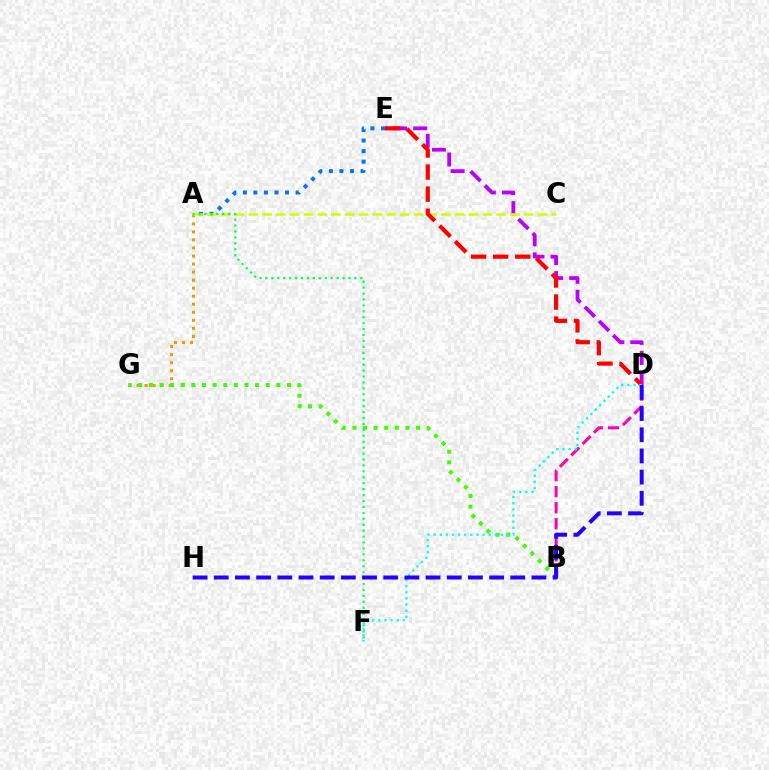{('D', 'E'): [{'color': '#b900ff', 'line_style': 'dashed', 'thickness': 2.72}, {'color': '#ff0000', 'line_style': 'dashed', 'thickness': 3.0}], ('A', 'G'): [{'color': '#ff9400', 'line_style': 'dotted', 'thickness': 2.18}], ('A', 'E'): [{'color': '#0074ff', 'line_style': 'dotted', 'thickness': 2.87}], ('B', 'G'): [{'color': '#3dff00', 'line_style': 'dotted', 'thickness': 2.89}], ('B', 'D'): [{'color': '#ff00ac', 'line_style': 'dashed', 'thickness': 2.18}], ('A', 'C'): [{'color': '#d1ff00', 'line_style': 'dashed', 'thickness': 1.87}], ('A', 'F'): [{'color': '#00ff5c', 'line_style': 'dotted', 'thickness': 1.61}], ('D', 'F'): [{'color': '#00fff6', 'line_style': 'dotted', 'thickness': 1.66}], ('D', 'H'): [{'color': '#2500ff', 'line_style': 'dashed', 'thickness': 2.88}]}